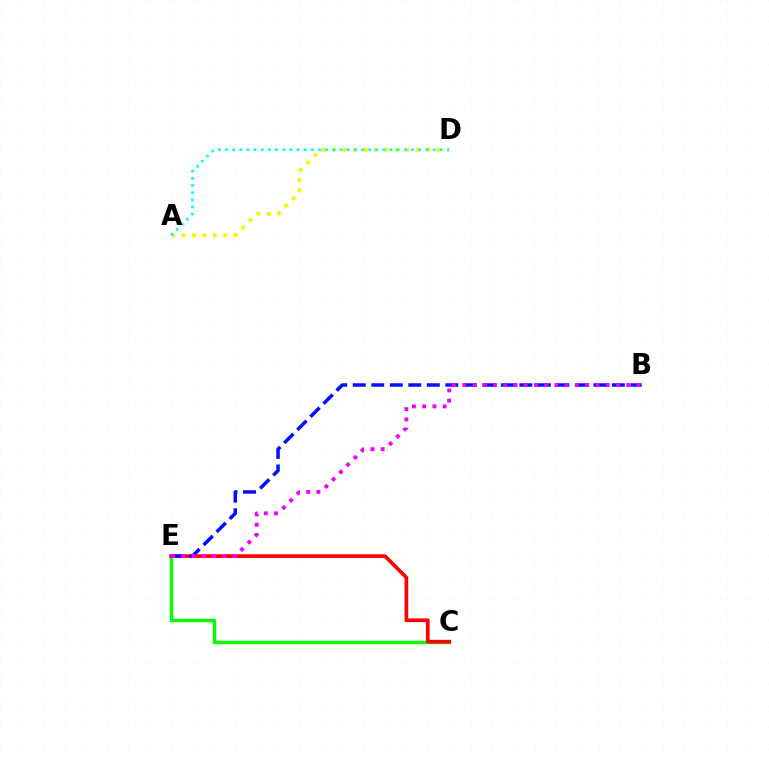{('A', 'D'): [{'color': '#fcf500', 'line_style': 'dotted', 'thickness': 2.84}, {'color': '#00fff6', 'line_style': 'dotted', 'thickness': 1.94}], ('C', 'E'): [{'color': '#08ff00', 'line_style': 'solid', 'thickness': 2.46}, {'color': '#ff0000', 'line_style': 'solid', 'thickness': 2.64}], ('B', 'E'): [{'color': '#0010ff', 'line_style': 'dashed', 'thickness': 2.51}, {'color': '#ee00ff', 'line_style': 'dotted', 'thickness': 2.78}]}